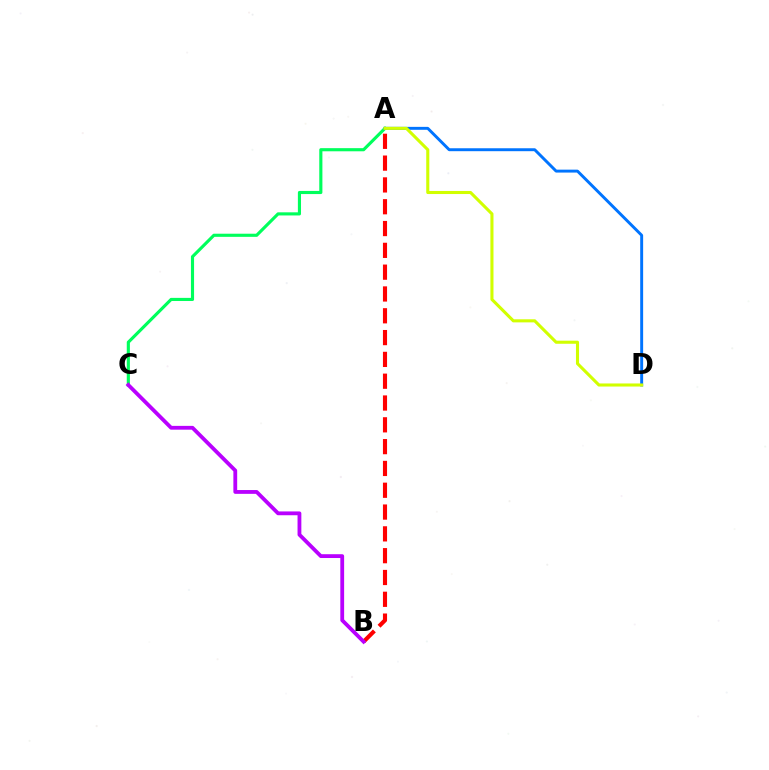{('A', 'C'): [{'color': '#00ff5c', 'line_style': 'solid', 'thickness': 2.25}], ('A', 'D'): [{'color': '#0074ff', 'line_style': 'solid', 'thickness': 2.11}, {'color': '#d1ff00', 'line_style': 'solid', 'thickness': 2.22}], ('A', 'B'): [{'color': '#ff0000', 'line_style': 'dashed', 'thickness': 2.96}], ('B', 'C'): [{'color': '#b900ff', 'line_style': 'solid', 'thickness': 2.74}]}